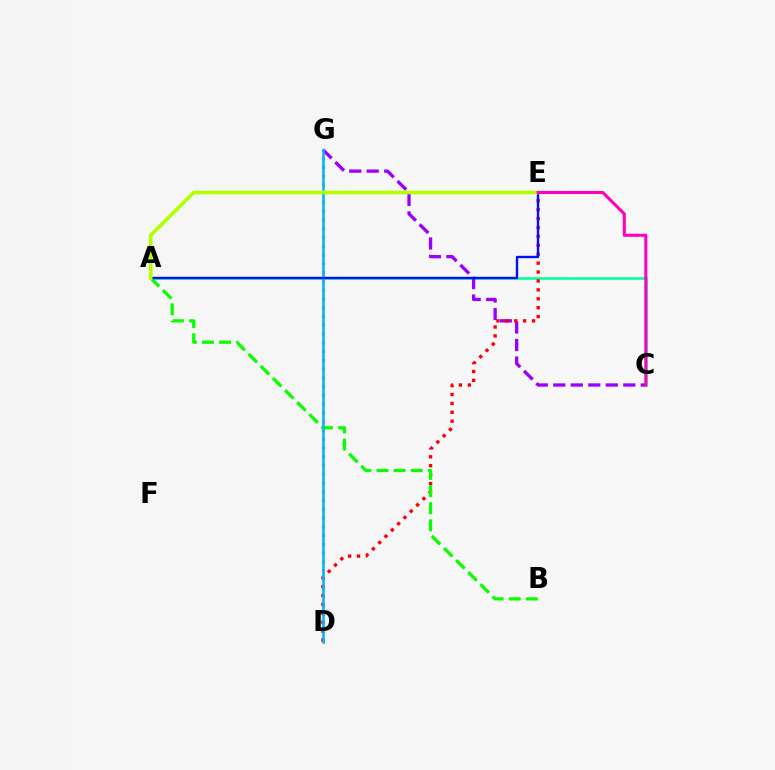{('A', 'C'): [{'color': '#00ff9d', 'line_style': 'solid', 'thickness': 1.85}], ('D', 'G'): [{'color': '#ffa500', 'line_style': 'dotted', 'thickness': 2.38}, {'color': '#00b5ff', 'line_style': 'solid', 'thickness': 1.83}], ('C', 'G'): [{'color': '#9b00ff', 'line_style': 'dashed', 'thickness': 2.38}], ('D', 'E'): [{'color': '#ff0000', 'line_style': 'dotted', 'thickness': 2.42}], ('A', 'B'): [{'color': '#08ff00', 'line_style': 'dashed', 'thickness': 2.33}], ('A', 'E'): [{'color': '#0010ff', 'line_style': 'solid', 'thickness': 1.72}, {'color': '#b3ff00', 'line_style': 'solid', 'thickness': 2.64}], ('C', 'E'): [{'color': '#ff00bd', 'line_style': 'solid', 'thickness': 2.21}]}